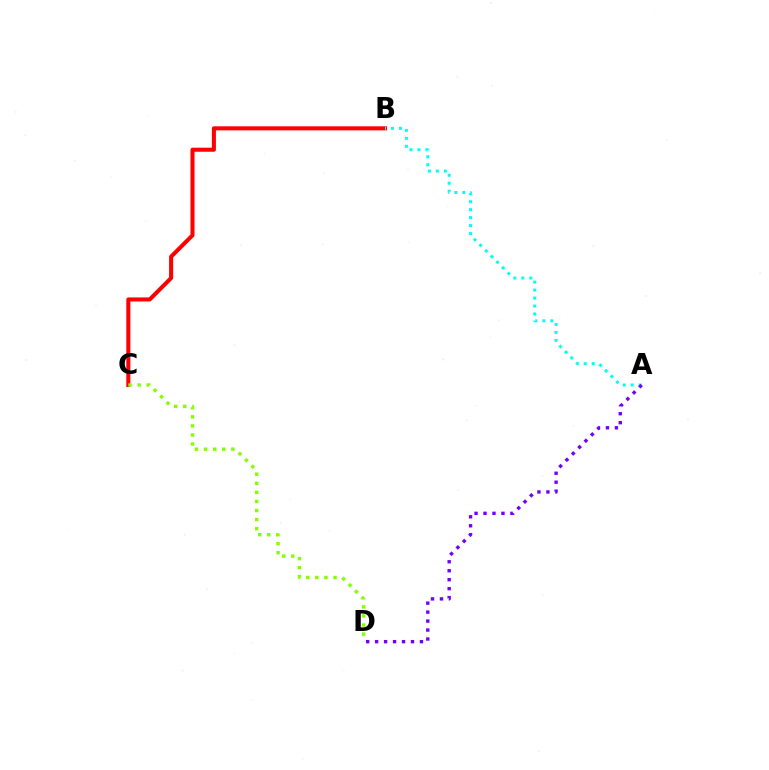{('B', 'C'): [{'color': '#ff0000', 'line_style': 'solid', 'thickness': 2.91}], ('C', 'D'): [{'color': '#84ff00', 'line_style': 'dotted', 'thickness': 2.47}], ('A', 'B'): [{'color': '#00fff6', 'line_style': 'dotted', 'thickness': 2.17}], ('A', 'D'): [{'color': '#7200ff', 'line_style': 'dotted', 'thickness': 2.44}]}